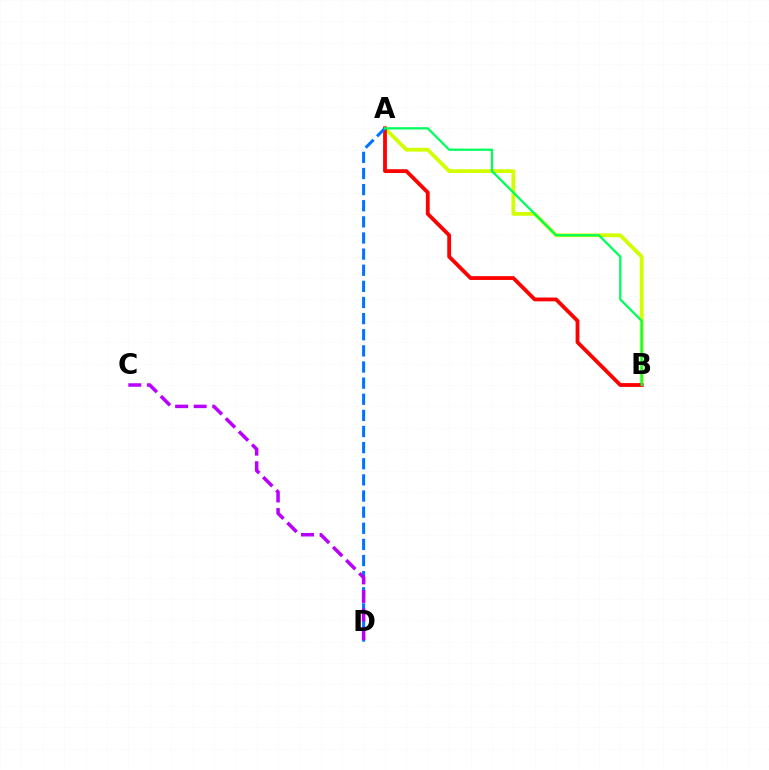{('A', 'B'): [{'color': '#d1ff00', 'line_style': 'solid', 'thickness': 2.71}, {'color': '#ff0000', 'line_style': 'solid', 'thickness': 2.74}, {'color': '#00ff5c', 'line_style': 'solid', 'thickness': 1.64}], ('A', 'D'): [{'color': '#0074ff', 'line_style': 'dashed', 'thickness': 2.19}], ('C', 'D'): [{'color': '#b900ff', 'line_style': 'dashed', 'thickness': 2.52}]}